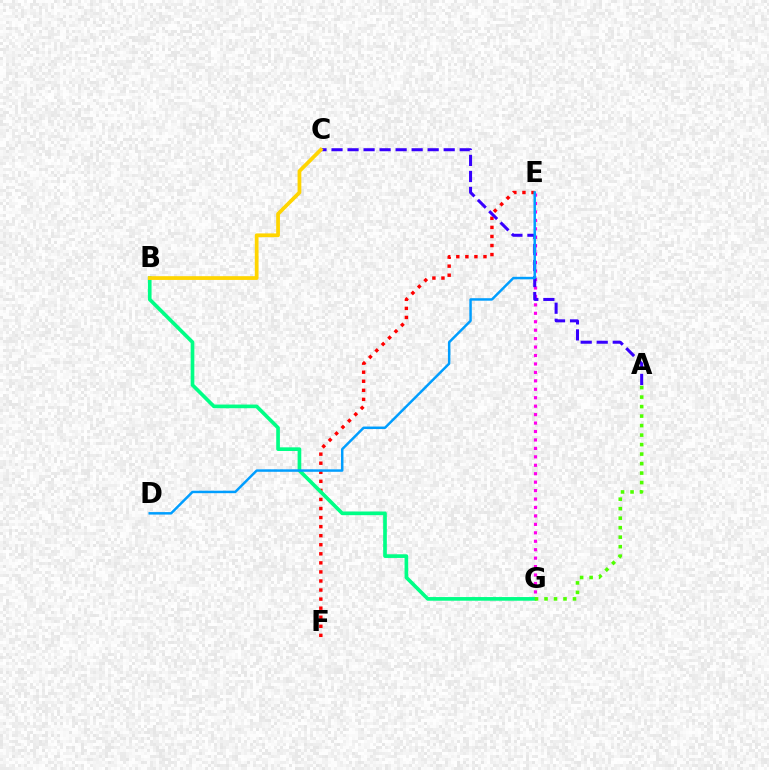{('E', 'F'): [{'color': '#ff0000', 'line_style': 'dotted', 'thickness': 2.46}], ('E', 'G'): [{'color': '#ff00ed', 'line_style': 'dotted', 'thickness': 2.29}], ('A', 'C'): [{'color': '#3700ff', 'line_style': 'dashed', 'thickness': 2.18}], ('B', 'G'): [{'color': '#00ff86', 'line_style': 'solid', 'thickness': 2.64}], ('A', 'G'): [{'color': '#4fff00', 'line_style': 'dotted', 'thickness': 2.58}], ('D', 'E'): [{'color': '#009eff', 'line_style': 'solid', 'thickness': 1.79}], ('B', 'C'): [{'color': '#ffd500', 'line_style': 'solid', 'thickness': 2.7}]}